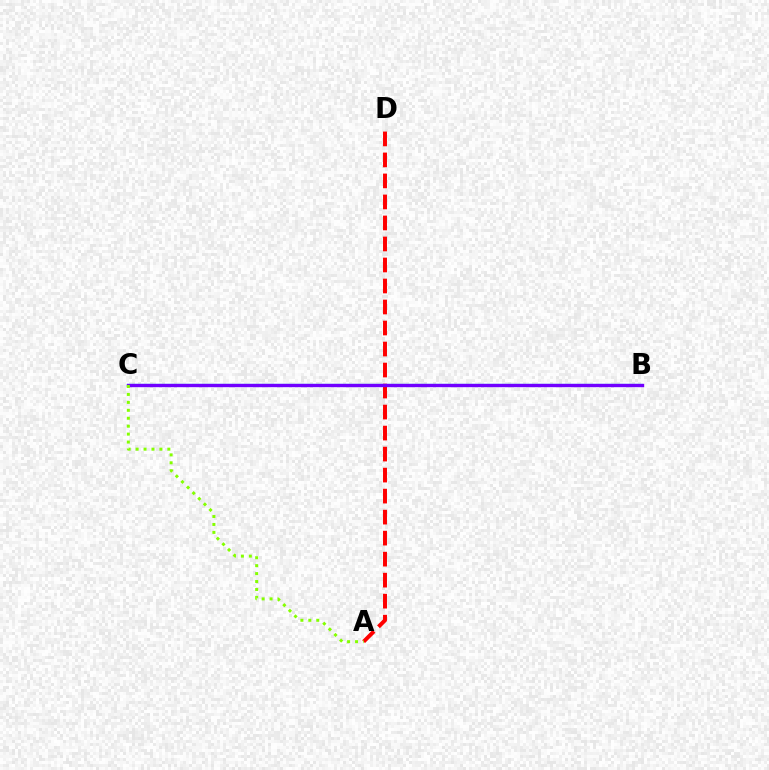{('B', 'C'): [{'color': '#00fff6', 'line_style': 'solid', 'thickness': 1.6}, {'color': '#7200ff', 'line_style': 'solid', 'thickness': 2.43}], ('A', 'D'): [{'color': '#ff0000', 'line_style': 'dashed', 'thickness': 2.85}], ('A', 'C'): [{'color': '#84ff00', 'line_style': 'dotted', 'thickness': 2.16}]}